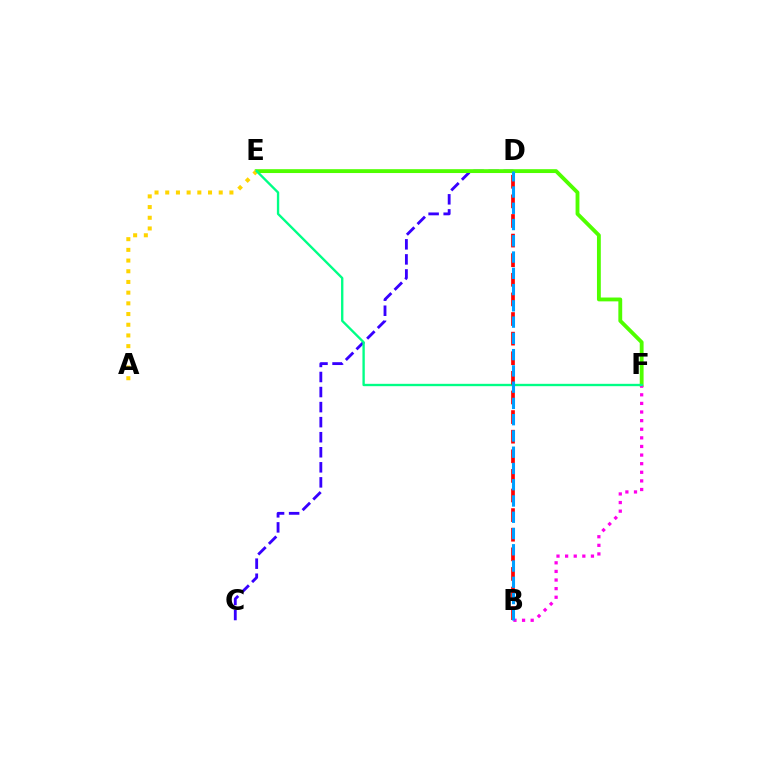{('C', 'D'): [{'color': '#3700ff', 'line_style': 'dashed', 'thickness': 2.04}], ('E', 'F'): [{'color': '#4fff00', 'line_style': 'solid', 'thickness': 2.77}, {'color': '#00ff86', 'line_style': 'solid', 'thickness': 1.69}], ('A', 'E'): [{'color': '#ffd500', 'line_style': 'dotted', 'thickness': 2.91}], ('B', 'F'): [{'color': '#ff00ed', 'line_style': 'dotted', 'thickness': 2.34}], ('B', 'D'): [{'color': '#ff0000', 'line_style': 'dashed', 'thickness': 2.66}, {'color': '#009eff', 'line_style': 'dashed', 'thickness': 2.21}]}